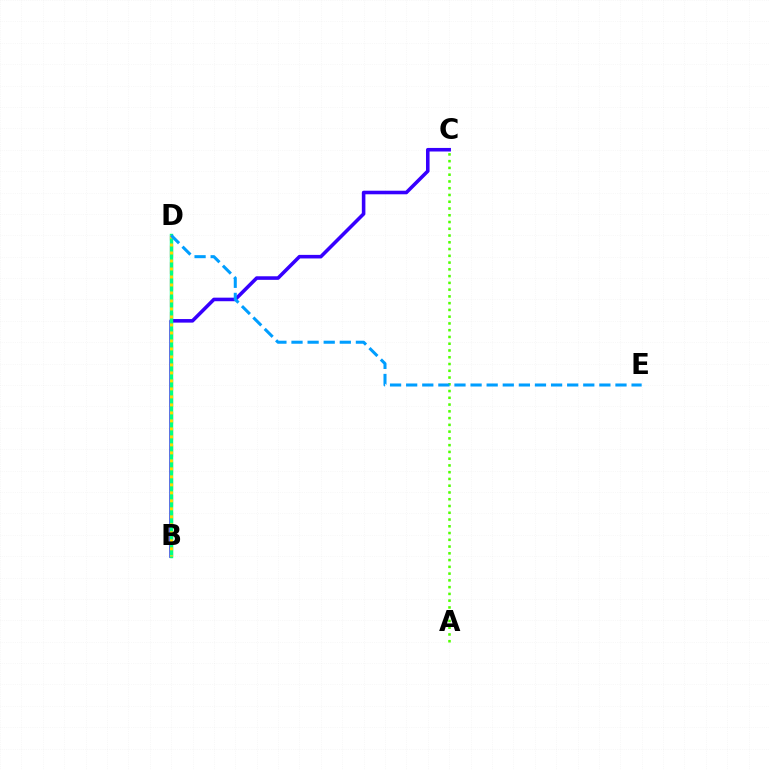{('B', 'D'): [{'color': '#ff00ed', 'line_style': 'dashed', 'thickness': 1.96}, {'color': '#ff0000', 'line_style': 'dashed', 'thickness': 2.26}, {'color': '#00ff86', 'line_style': 'solid', 'thickness': 2.46}, {'color': '#ffd500', 'line_style': 'dotted', 'thickness': 2.17}], ('A', 'C'): [{'color': '#4fff00', 'line_style': 'dotted', 'thickness': 1.84}], ('B', 'C'): [{'color': '#3700ff', 'line_style': 'solid', 'thickness': 2.57}], ('D', 'E'): [{'color': '#009eff', 'line_style': 'dashed', 'thickness': 2.19}]}